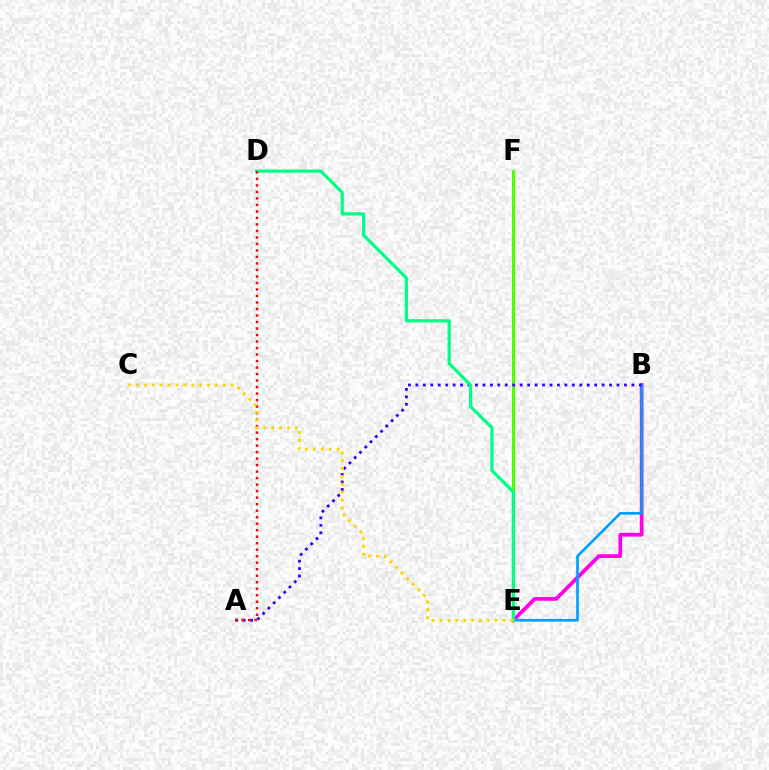{('B', 'E'): [{'color': '#ff00ed', 'line_style': 'solid', 'thickness': 2.7}, {'color': '#009eff', 'line_style': 'solid', 'thickness': 1.91}], ('E', 'F'): [{'color': '#4fff00', 'line_style': 'solid', 'thickness': 2.22}], ('A', 'B'): [{'color': '#3700ff', 'line_style': 'dotted', 'thickness': 2.02}], ('D', 'E'): [{'color': '#00ff86', 'line_style': 'solid', 'thickness': 2.32}], ('A', 'D'): [{'color': '#ff0000', 'line_style': 'dotted', 'thickness': 1.77}], ('C', 'E'): [{'color': '#ffd500', 'line_style': 'dotted', 'thickness': 2.14}]}